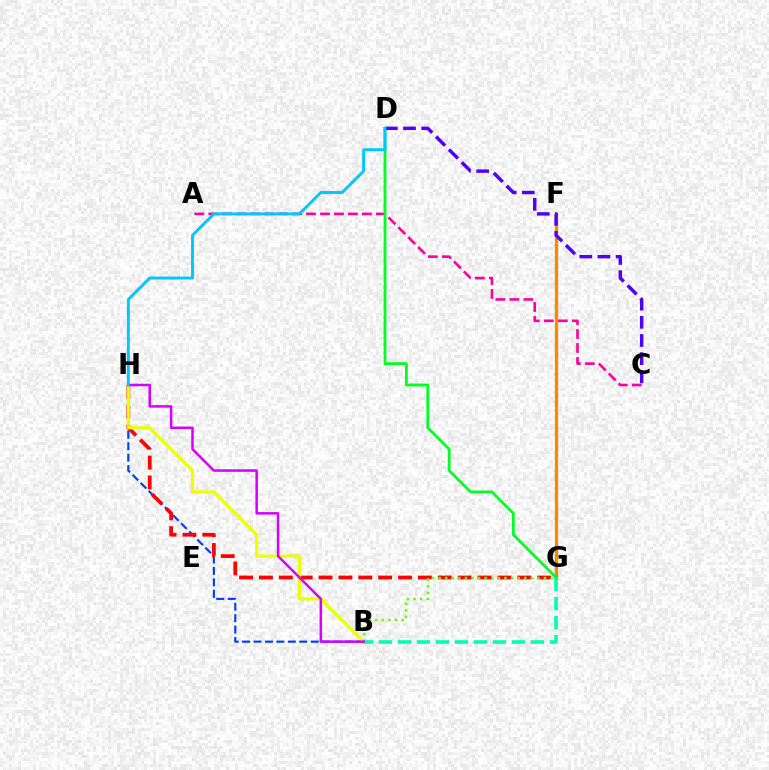{('A', 'C'): [{'color': '#ff00a0', 'line_style': 'dashed', 'thickness': 1.9}], ('B', 'H'): [{'color': '#003fff', 'line_style': 'dashed', 'thickness': 1.55}, {'color': '#eeff00', 'line_style': 'solid', 'thickness': 2.28}, {'color': '#d600ff', 'line_style': 'solid', 'thickness': 1.81}], ('G', 'H'): [{'color': '#ff0000', 'line_style': 'dashed', 'thickness': 2.7}], ('F', 'G'): [{'color': '#ff8800', 'line_style': 'solid', 'thickness': 2.35}], ('D', 'G'): [{'color': '#00ff27', 'line_style': 'solid', 'thickness': 2.01}], ('C', 'D'): [{'color': '#4f00ff', 'line_style': 'dashed', 'thickness': 2.47}], ('B', 'G'): [{'color': '#66ff00', 'line_style': 'dotted', 'thickness': 1.79}, {'color': '#00ffaf', 'line_style': 'dashed', 'thickness': 2.58}], ('D', 'H'): [{'color': '#00c7ff', 'line_style': 'solid', 'thickness': 2.11}]}